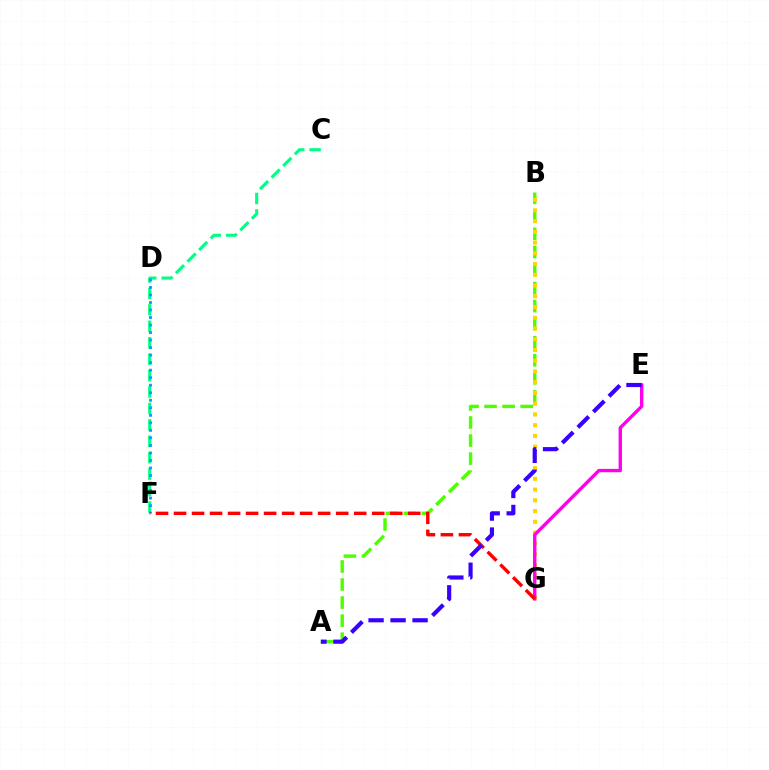{('A', 'B'): [{'color': '#4fff00', 'line_style': 'dashed', 'thickness': 2.45}], ('B', 'G'): [{'color': '#ffd500', 'line_style': 'dotted', 'thickness': 2.92}], ('E', 'G'): [{'color': '#ff00ed', 'line_style': 'solid', 'thickness': 2.42}], ('C', 'F'): [{'color': '#00ff86', 'line_style': 'dashed', 'thickness': 2.23}], ('D', 'F'): [{'color': '#009eff', 'line_style': 'dotted', 'thickness': 2.04}], ('F', 'G'): [{'color': '#ff0000', 'line_style': 'dashed', 'thickness': 2.45}], ('A', 'E'): [{'color': '#3700ff', 'line_style': 'dashed', 'thickness': 2.99}]}